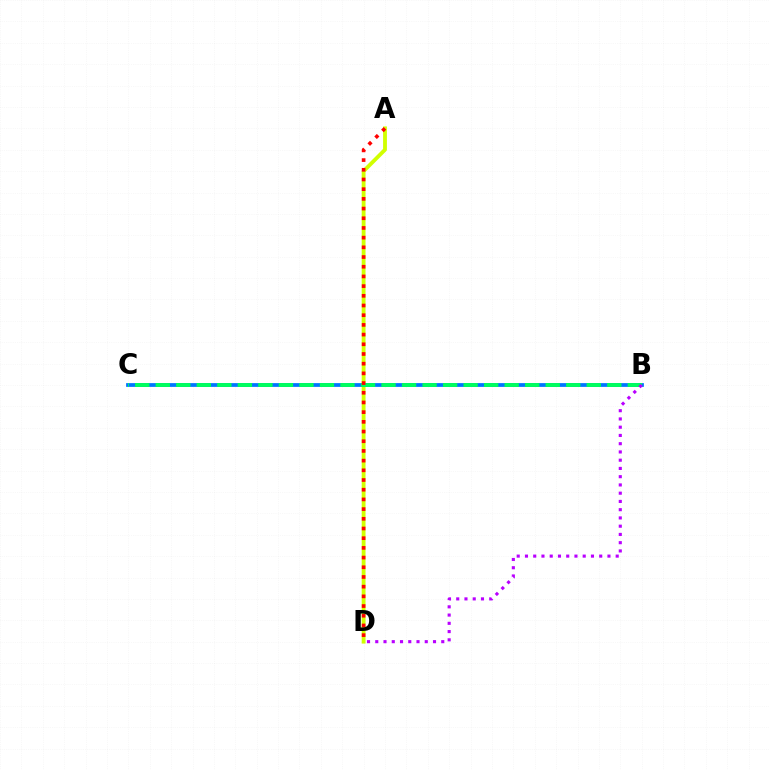{('A', 'D'): [{'color': '#d1ff00', 'line_style': 'solid', 'thickness': 2.76}, {'color': '#ff0000', 'line_style': 'dotted', 'thickness': 2.63}], ('B', 'C'): [{'color': '#0074ff', 'line_style': 'solid', 'thickness': 2.7}, {'color': '#00ff5c', 'line_style': 'dashed', 'thickness': 2.79}], ('B', 'D'): [{'color': '#b900ff', 'line_style': 'dotted', 'thickness': 2.24}]}